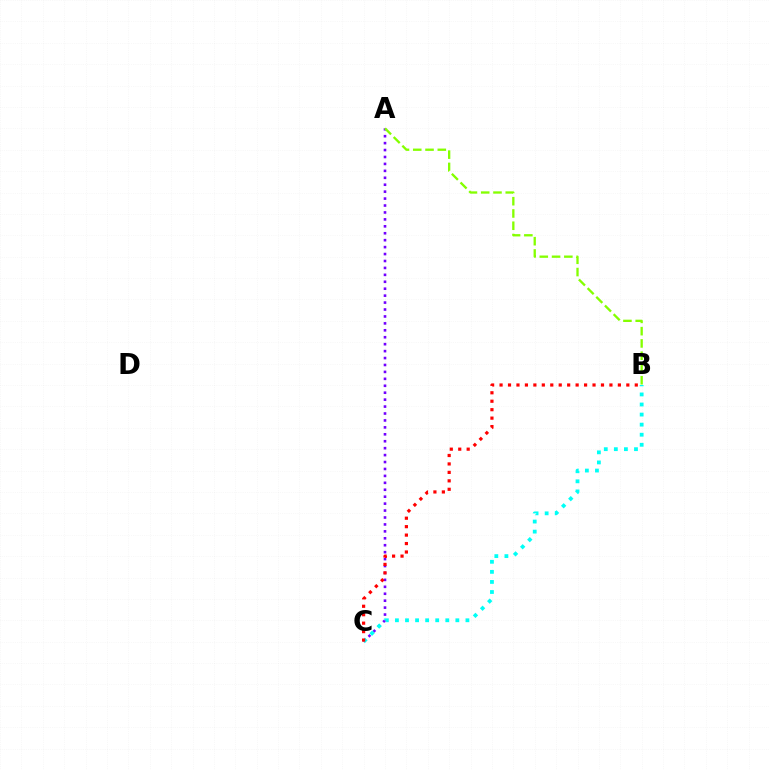{('A', 'C'): [{'color': '#7200ff', 'line_style': 'dotted', 'thickness': 1.88}], ('B', 'C'): [{'color': '#00fff6', 'line_style': 'dotted', 'thickness': 2.74}, {'color': '#ff0000', 'line_style': 'dotted', 'thickness': 2.3}], ('A', 'B'): [{'color': '#84ff00', 'line_style': 'dashed', 'thickness': 1.67}]}